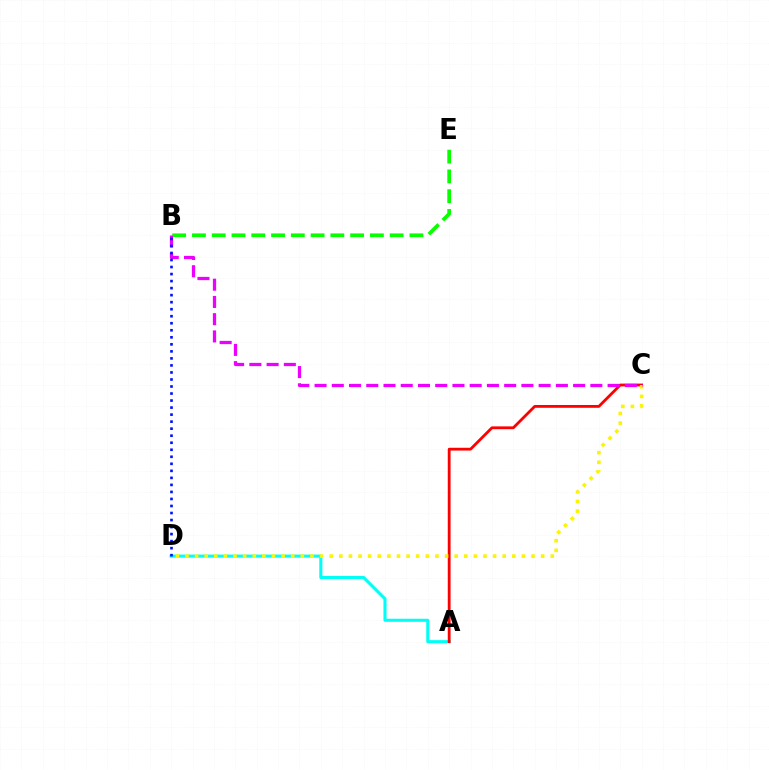{('B', 'E'): [{'color': '#08ff00', 'line_style': 'dashed', 'thickness': 2.69}], ('A', 'D'): [{'color': '#00fff6', 'line_style': 'solid', 'thickness': 2.21}], ('A', 'C'): [{'color': '#ff0000', 'line_style': 'solid', 'thickness': 2.02}], ('C', 'D'): [{'color': '#fcf500', 'line_style': 'dotted', 'thickness': 2.61}], ('B', 'C'): [{'color': '#ee00ff', 'line_style': 'dashed', 'thickness': 2.34}], ('B', 'D'): [{'color': '#0010ff', 'line_style': 'dotted', 'thickness': 1.91}]}